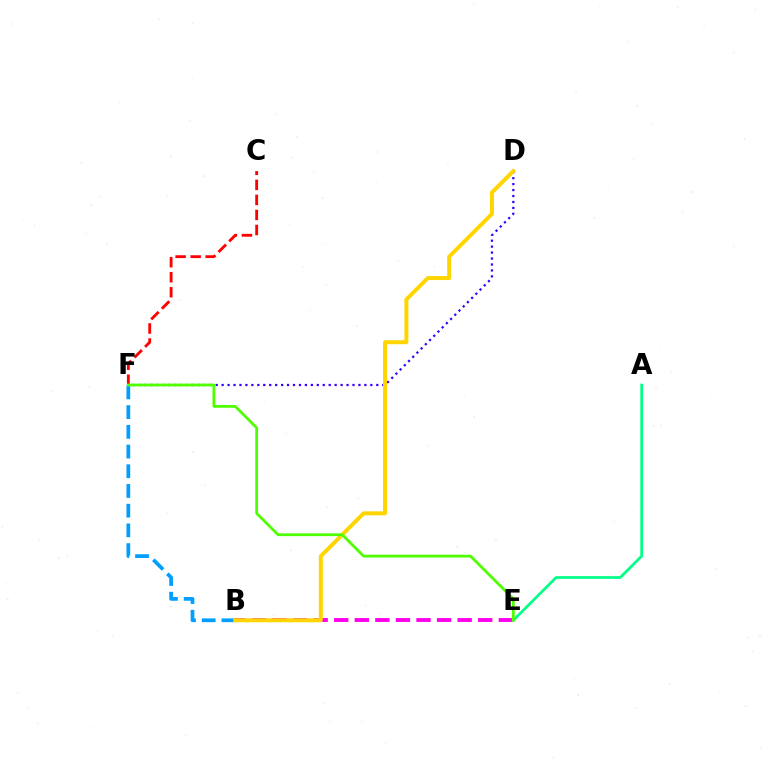{('D', 'F'): [{'color': '#3700ff', 'line_style': 'dotted', 'thickness': 1.62}], ('C', 'F'): [{'color': '#ff0000', 'line_style': 'dashed', 'thickness': 2.04}], ('B', 'F'): [{'color': '#009eff', 'line_style': 'dashed', 'thickness': 2.68}], ('B', 'E'): [{'color': '#ff00ed', 'line_style': 'dashed', 'thickness': 2.79}], ('A', 'E'): [{'color': '#00ff86', 'line_style': 'solid', 'thickness': 1.97}], ('B', 'D'): [{'color': '#ffd500', 'line_style': 'solid', 'thickness': 2.86}], ('E', 'F'): [{'color': '#4fff00', 'line_style': 'solid', 'thickness': 2.01}]}